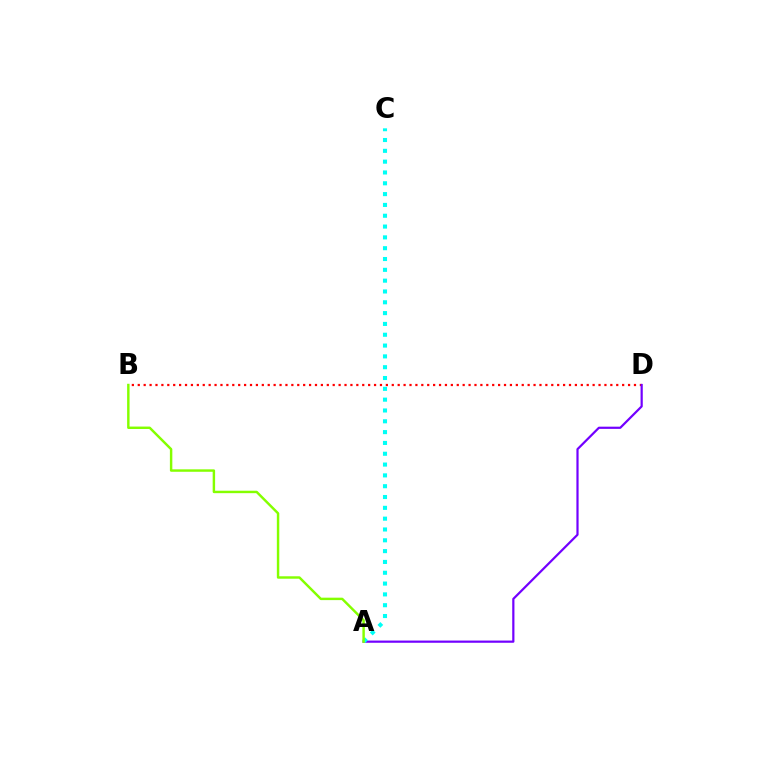{('B', 'D'): [{'color': '#ff0000', 'line_style': 'dotted', 'thickness': 1.6}], ('A', 'D'): [{'color': '#7200ff', 'line_style': 'solid', 'thickness': 1.59}], ('A', 'C'): [{'color': '#00fff6', 'line_style': 'dotted', 'thickness': 2.94}], ('A', 'B'): [{'color': '#84ff00', 'line_style': 'solid', 'thickness': 1.76}]}